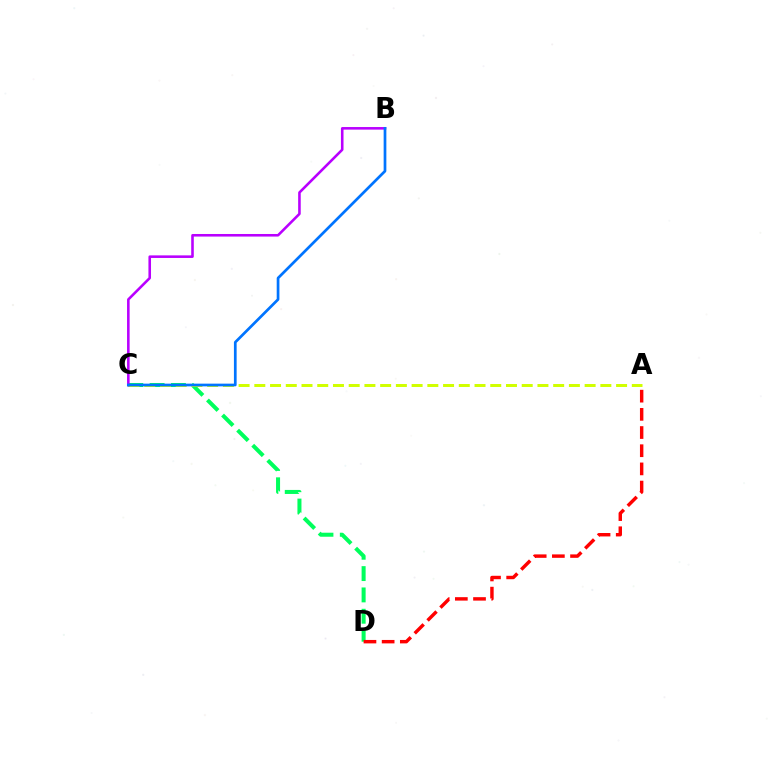{('C', 'D'): [{'color': '#00ff5c', 'line_style': 'dashed', 'thickness': 2.9}], ('A', 'C'): [{'color': '#d1ff00', 'line_style': 'dashed', 'thickness': 2.14}], ('A', 'D'): [{'color': '#ff0000', 'line_style': 'dashed', 'thickness': 2.47}], ('B', 'C'): [{'color': '#b900ff', 'line_style': 'solid', 'thickness': 1.86}, {'color': '#0074ff', 'line_style': 'solid', 'thickness': 1.95}]}